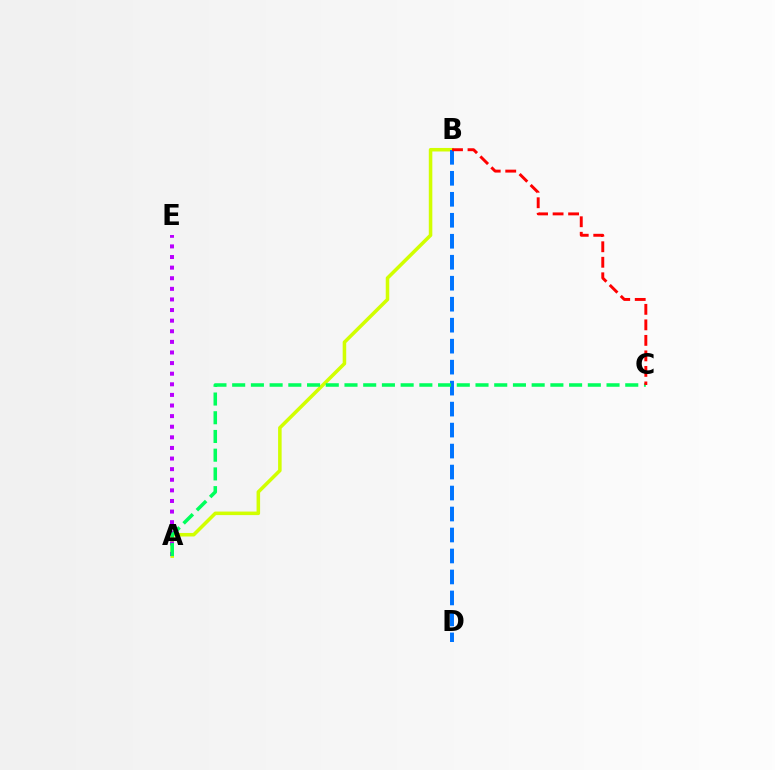{('A', 'B'): [{'color': '#d1ff00', 'line_style': 'solid', 'thickness': 2.54}], ('A', 'E'): [{'color': '#b900ff', 'line_style': 'dotted', 'thickness': 2.88}], ('B', 'D'): [{'color': '#0074ff', 'line_style': 'dashed', 'thickness': 2.85}], ('A', 'C'): [{'color': '#00ff5c', 'line_style': 'dashed', 'thickness': 2.54}], ('B', 'C'): [{'color': '#ff0000', 'line_style': 'dashed', 'thickness': 2.11}]}